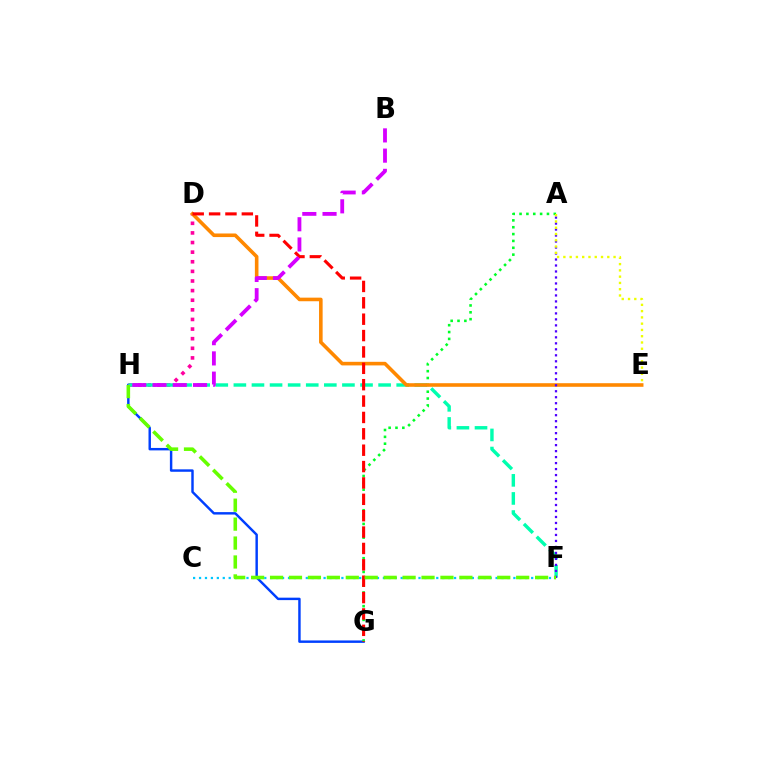{('C', 'F'): [{'color': '#00c7ff', 'line_style': 'dotted', 'thickness': 1.61}], ('G', 'H'): [{'color': '#003fff', 'line_style': 'solid', 'thickness': 1.76}], ('D', 'H'): [{'color': '#ff00a0', 'line_style': 'dotted', 'thickness': 2.61}], ('F', 'H'): [{'color': '#00ffaf', 'line_style': 'dashed', 'thickness': 2.46}, {'color': '#66ff00', 'line_style': 'dashed', 'thickness': 2.57}], ('A', 'G'): [{'color': '#00ff27', 'line_style': 'dotted', 'thickness': 1.86}], ('D', 'E'): [{'color': '#ff8800', 'line_style': 'solid', 'thickness': 2.59}], ('D', 'G'): [{'color': '#ff0000', 'line_style': 'dashed', 'thickness': 2.22}], ('B', 'H'): [{'color': '#d600ff', 'line_style': 'dashed', 'thickness': 2.75}], ('A', 'F'): [{'color': '#4f00ff', 'line_style': 'dotted', 'thickness': 1.63}], ('A', 'E'): [{'color': '#eeff00', 'line_style': 'dotted', 'thickness': 1.7}]}